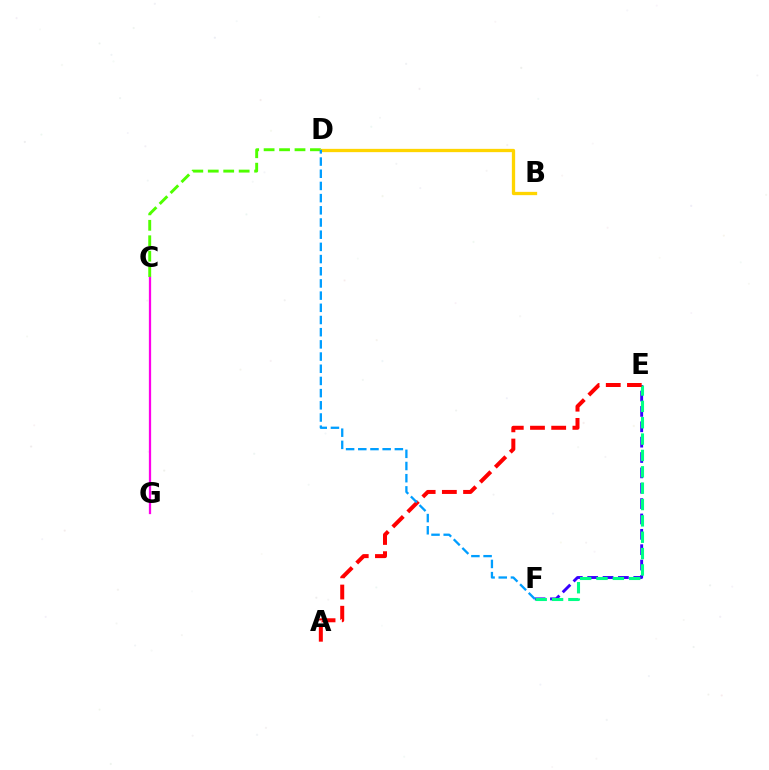{('C', 'D'): [{'color': '#4fff00', 'line_style': 'dashed', 'thickness': 2.1}], ('E', 'F'): [{'color': '#3700ff', 'line_style': 'dashed', 'thickness': 2.09}, {'color': '#00ff86', 'line_style': 'dashed', 'thickness': 2.22}], ('B', 'D'): [{'color': '#ffd500', 'line_style': 'solid', 'thickness': 2.37}], ('C', 'G'): [{'color': '#ff00ed', 'line_style': 'solid', 'thickness': 1.63}], ('A', 'E'): [{'color': '#ff0000', 'line_style': 'dashed', 'thickness': 2.88}], ('D', 'F'): [{'color': '#009eff', 'line_style': 'dashed', 'thickness': 1.66}]}